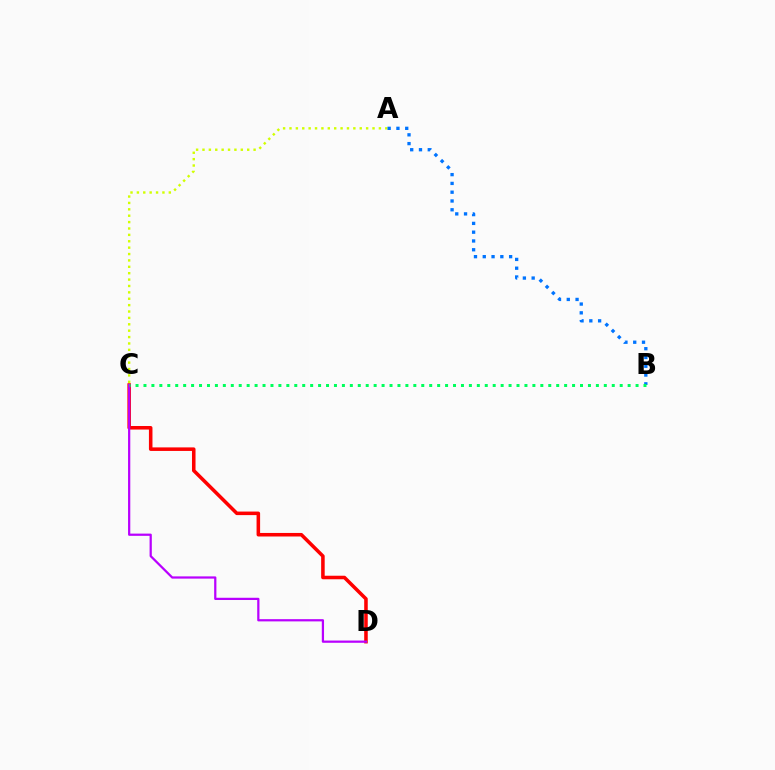{('A', 'C'): [{'color': '#d1ff00', 'line_style': 'dotted', 'thickness': 1.74}], ('C', 'D'): [{'color': '#ff0000', 'line_style': 'solid', 'thickness': 2.55}, {'color': '#b900ff', 'line_style': 'solid', 'thickness': 1.61}], ('A', 'B'): [{'color': '#0074ff', 'line_style': 'dotted', 'thickness': 2.39}], ('B', 'C'): [{'color': '#00ff5c', 'line_style': 'dotted', 'thickness': 2.16}]}